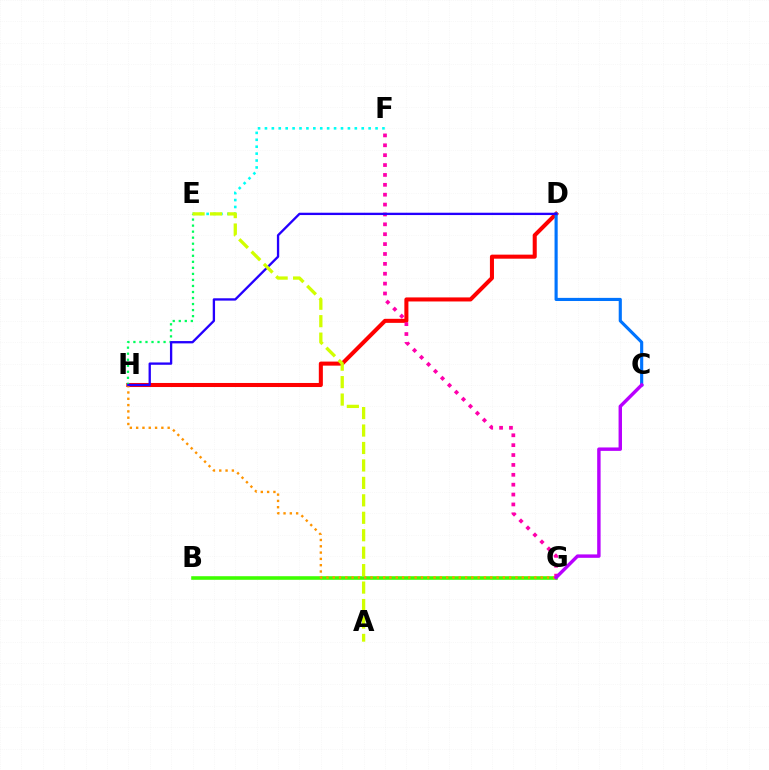{('D', 'H'): [{'color': '#ff0000', 'line_style': 'solid', 'thickness': 2.92}, {'color': '#2500ff', 'line_style': 'solid', 'thickness': 1.68}], ('E', 'F'): [{'color': '#00fff6', 'line_style': 'dotted', 'thickness': 1.88}], ('B', 'G'): [{'color': '#3dff00', 'line_style': 'solid', 'thickness': 2.58}], ('E', 'H'): [{'color': '#00ff5c', 'line_style': 'dotted', 'thickness': 1.64}], ('F', 'G'): [{'color': '#ff00ac', 'line_style': 'dotted', 'thickness': 2.68}], ('G', 'H'): [{'color': '#ff9400', 'line_style': 'dotted', 'thickness': 1.71}], ('C', 'D'): [{'color': '#0074ff', 'line_style': 'solid', 'thickness': 2.26}], ('C', 'G'): [{'color': '#b900ff', 'line_style': 'solid', 'thickness': 2.47}], ('A', 'E'): [{'color': '#d1ff00', 'line_style': 'dashed', 'thickness': 2.37}]}